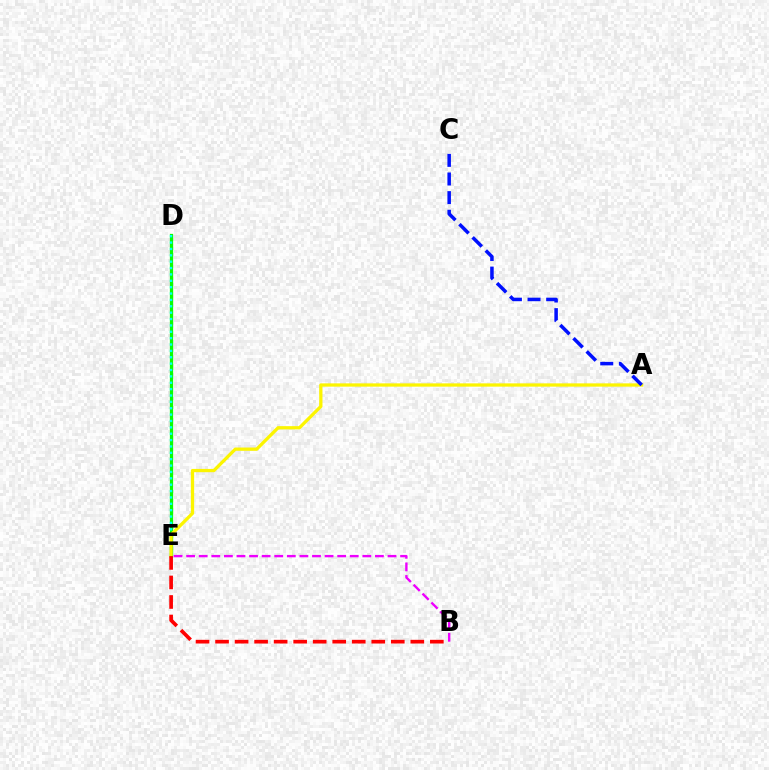{('D', 'E'): [{'color': '#08ff00', 'line_style': 'solid', 'thickness': 2.34}, {'color': '#00fff6', 'line_style': 'dotted', 'thickness': 1.73}], ('A', 'E'): [{'color': '#fcf500', 'line_style': 'solid', 'thickness': 2.36}], ('B', 'E'): [{'color': '#ff0000', 'line_style': 'dashed', 'thickness': 2.65}, {'color': '#ee00ff', 'line_style': 'dashed', 'thickness': 1.71}], ('A', 'C'): [{'color': '#0010ff', 'line_style': 'dashed', 'thickness': 2.53}]}